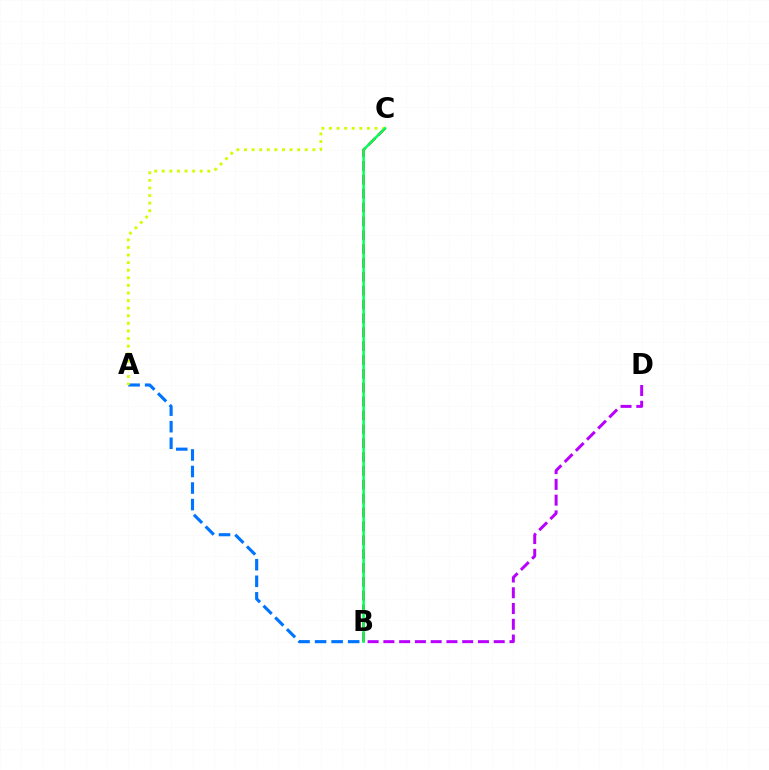{('B', 'C'): [{'color': '#ff0000', 'line_style': 'dashed', 'thickness': 1.88}, {'color': '#00ff5c', 'line_style': 'solid', 'thickness': 1.79}], ('B', 'D'): [{'color': '#b900ff', 'line_style': 'dashed', 'thickness': 2.14}], ('A', 'B'): [{'color': '#0074ff', 'line_style': 'dashed', 'thickness': 2.25}], ('A', 'C'): [{'color': '#d1ff00', 'line_style': 'dotted', 'thickness': 2.06}]}